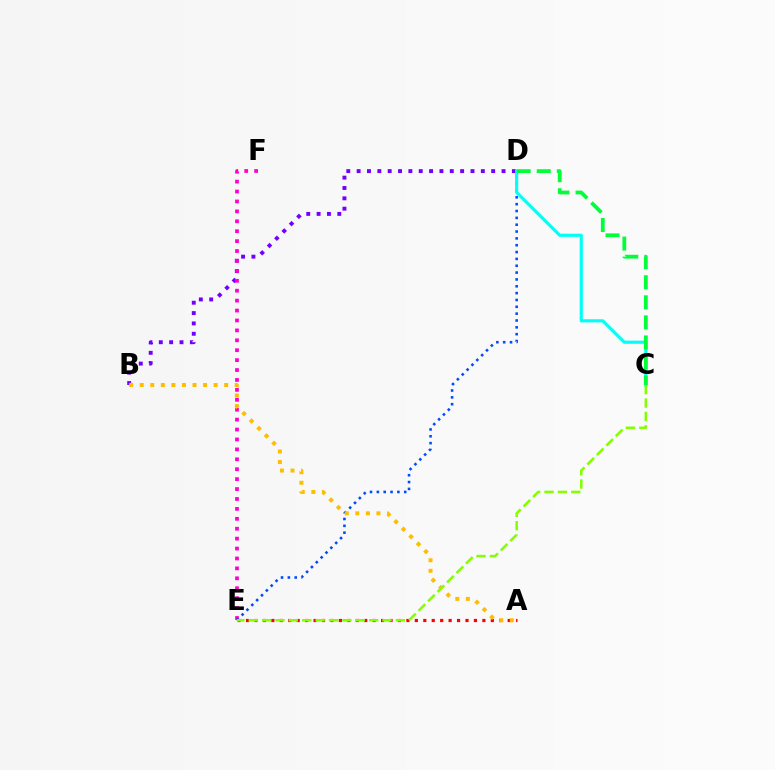{('B', 'D'): [{'color': '#7200ff', 'line_style': 'dotted', 'thickness': 2.81}], ('E', 'F'): [{'color': '#ff00cf', 'line_style': 'dotted', 'thickness': 2.69}], ('A', 'E'): [{'color': '#ff0000', 'line_style': 'dotted', 'thickness': 2.29}], ('D', 'E'): [{'color': '#004bff', 'line_style': 'dotted', 'thickness': 1.86}], ('A', 'B'): [{'color': '#ffbd00', 'line_style': 'dotted', 'thickness': 2.87}], ('C', 'D'): [{'color': '#00fff6', 'line_style': 'solid', 'thickness': 2.26}, {'color': '#00ff39', 'line_style': 'dashed', 'thickness': 2.73}], ('C', 'E'): [{'color': '#84ff00', 'line_style': 'dashed', 'thickness': 1.82}]}